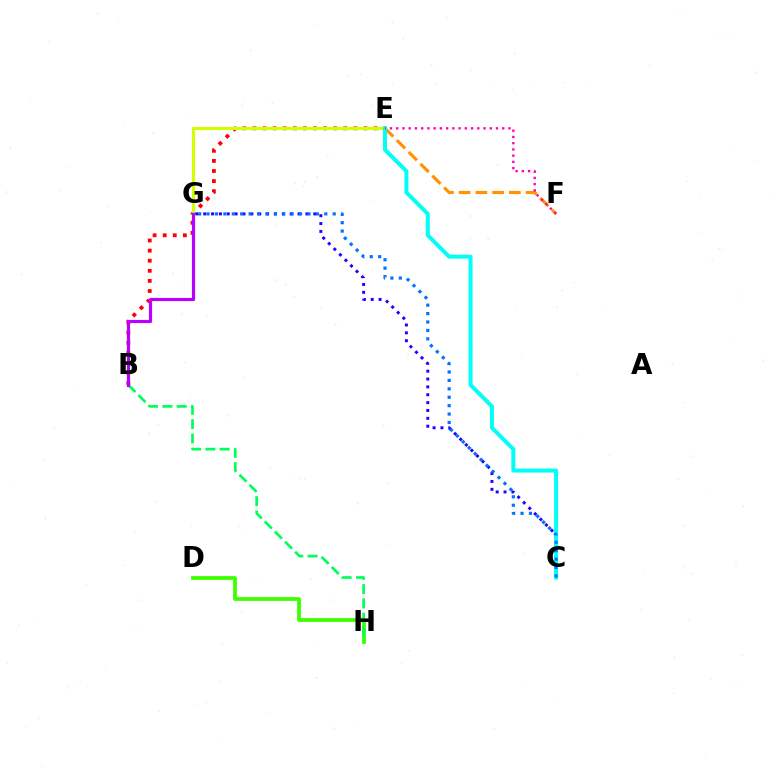{('D', 'H'): [{'color': '#3dff00', 'line_style': 'solid', 'thickness': 2.71}], ('B', 'E'): [{'color': '#ff0000', 'line_style': 'dotted', 'thickness': 2.74}], ('C', 'G'): [{'color': '#2500ff', 'line_style': 'dotted', 'thickness': 2.14}, {'color': '#0074ff', 'line_style': 'dotted', 'thickness': 2.29}], ('E', 'F'): [{'color': '#ff9400', 'line_style': 'dashed', 'thickness': 2.27}, {'color': '#ff00ac', 'line_style': 'dotted', 'thickness': 1.69}], ('E', 'G'): [{'color': '#d1ff00', 'line_style': 'solid', 'thickness': 2.25}], ('C', 'E'): [{'color': '#00fff6', 'line_style': 'solid', 'thickness': 2.87}], ('B', 'H'): [{'color': '#00ff5c', 'line_style': 'dashed', 'thickness': 1.94}], ('B', 'G'): [{'color': '#b900ff', 'line_style': 'solid', 'thickness': 2.28}]}